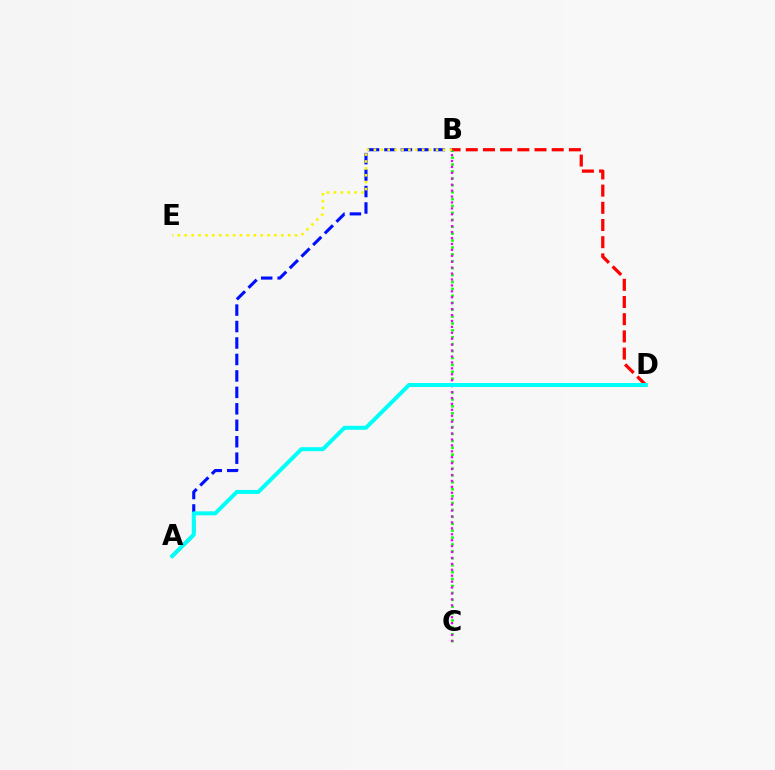{('B', 'D'): [{'color': '#ff0000', 'line_style': 'dashed', 'thickness': 2.34}], ('B', 'C'): [{'color': '#08ff00', 'line_style': 'dotted', 'thickness': 1.88}, {'color': '#ee00ff', 'line_style': 'dotted', 'thickness': 1.61}], ('A', 'B'): [{'color': '#0010ff', 'line_style': 'dashed', 'thickness': 2.24}], ('B', 'E'): [{'color': '#fcf500', 'line_style': 'dotted', 'thickness': 1.87}], ('A', 'D'): [{'color': '#00fff6', 'line_style': 'solid', 'thickness': 2.86}]}